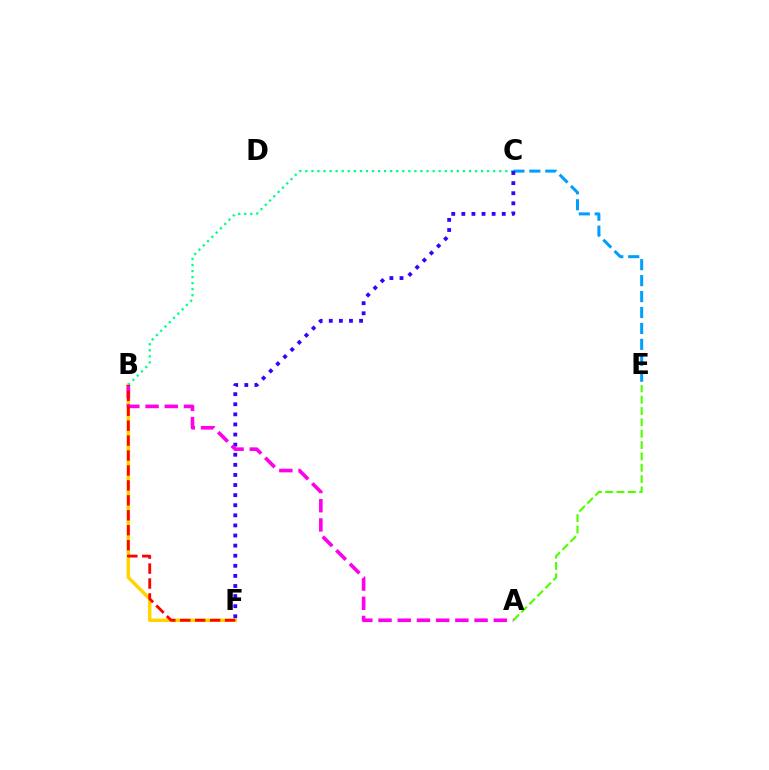{('C', 'E'): [{'color': '#009eff', 'line_style': 'dashed', 'thickness': 2.17}], ('B', 'F'): [{'color': '#ffd500', 'line_style': 'solid', 'thickness': 2.5}, {'color': '#ff0000', 'line_style': 'dashed', 'thickness': 2.03}], ('B', 'C'): [{'color': '#00ff86', 'line_style': 'dotted', 'thickness': 1.65}], ('C', 'F'): [{'color': '#3700ff', 'line_style': 'dotted', 'thickness': 2.74}], ('A', 'E'): [{'color': '#4fff00', 'line_style': 'dashed', 'thickness': 1.54}], ('A', 'B'): [{'color': '#ff00ed', 'line_style': 'dashed', 'thickness': 2.61}]}